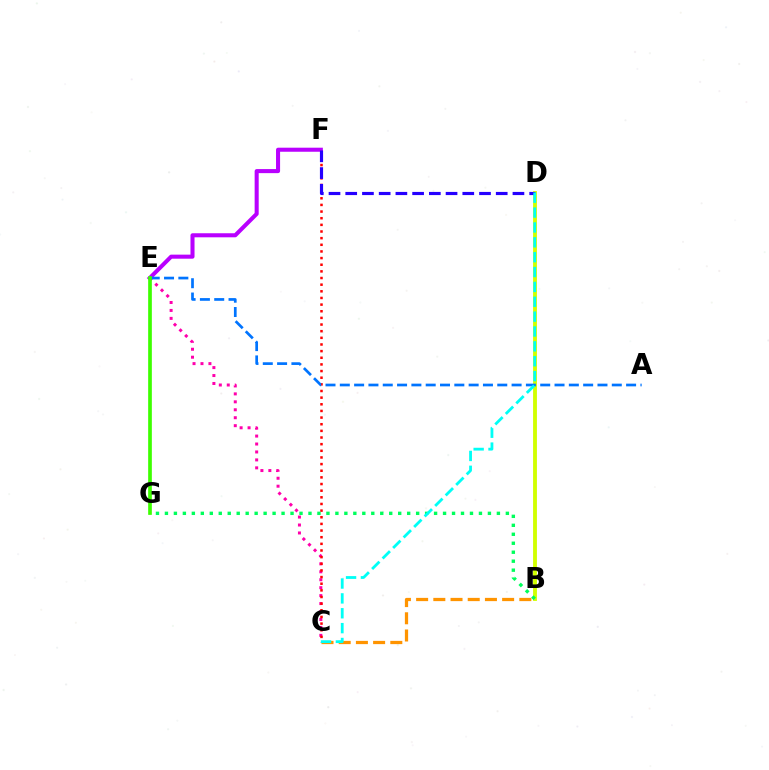{('C', 'E'): [{'color': '#ff00ac', 'line_style': 'dotted', 'thickness': 2.16}], ('C', 'F'): [{'color': '#ff0000', 'line_style': 'dotted', 'thickness': 1.81}], ('B', 'D'): [{'color': '#d1ff00', 'line_style': 'solid', 'thickness': 2.77}], ('E', 'F'): [{'color': '#b900ff', 'line_style': 'solid', 'thickness': 2.92}], ('B', 'C'): [{'color': '#ff9400', 'line_style': 'dashed', 'thickness': 2.34}], ('A', 'E'): [{'color': '#0074ff', 'line_style': 'dashed', 'thickness': 1.94}], ('D', 'F'): [{'color': '#2500ff', 'line_style': 'dashed', 'thickness': 2.27}], ('B', 'G'): [{'color': '#00ff5c', 'line_style': 'dotted', 'thickness': 2.44}], ('C', 'D'): [{'color': '#00fff6', 'line_style': 'dashed', 'thickness': 2.02}], ('E', 'G'): [{'color': '#3dff00', 'line_style': 'solid', 'thickness': 2.65}]}